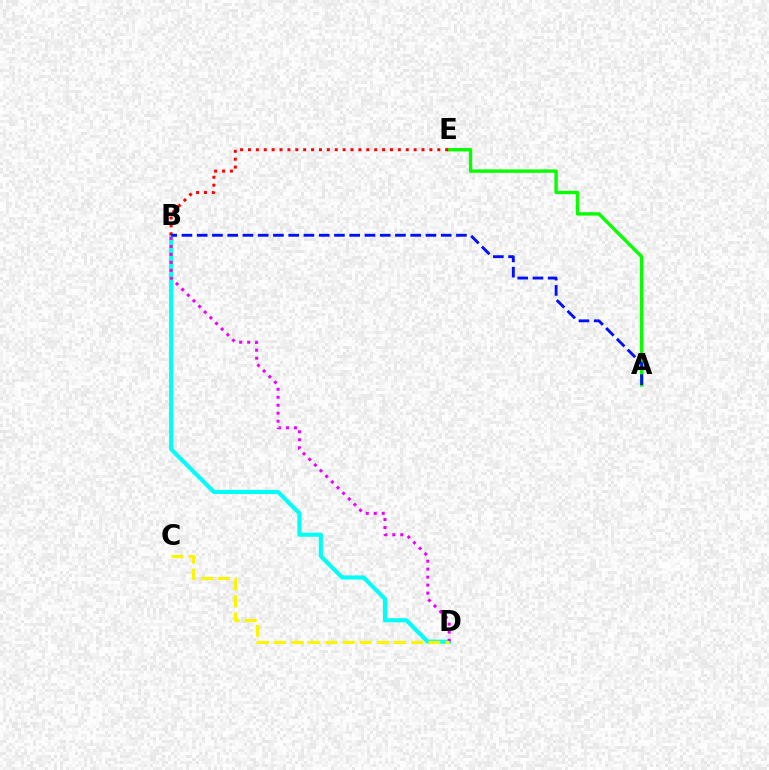{('A', 'E'): [{'color': '#08ff00', 'line_style': 'solid', 'thickness': 2.43}], ('B', 'D'): [{'color': '#00fff6', 'line_style': 'solid', 'thickness': 2.96}, {'color': '#ee00ff', 'line_style': 'dotted', 'thickness': 2.17}], ('B', 'E'): [{'color': '#ff0000', 'line_style': 'dotted', 'thickness': 2.14}], ('A', 'B'): [{'color': '#0010ff', 'line_style': 'dashed', 'thickness': 2.07}], ('C', 'D'): [{'color': '#fcf500', 'line_style': 'dashed', 'thickness': 2.33}]}